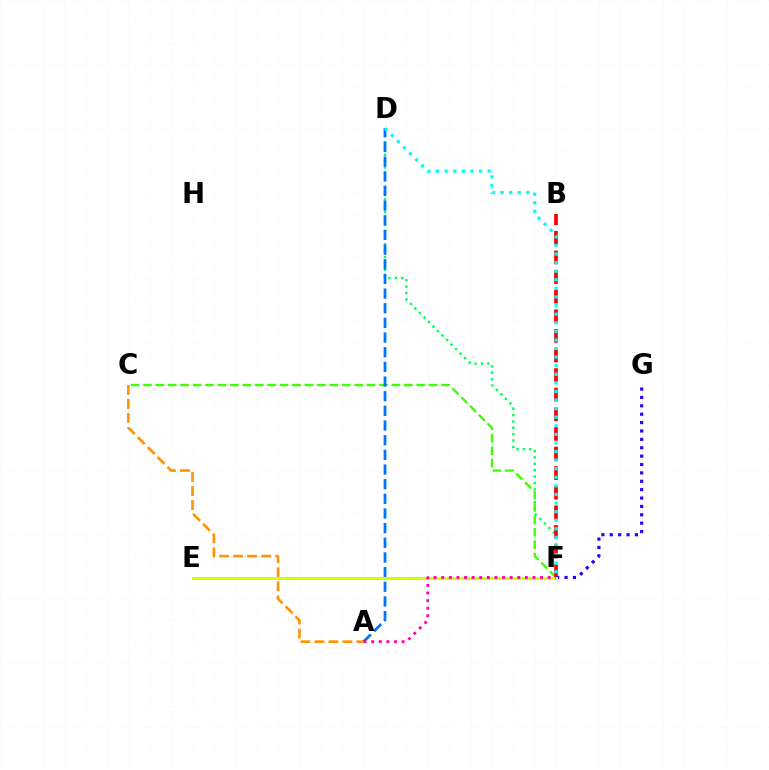{('E', 'F'): [{'color': '#b900ff', 'line_style': 'solid', 'thickness': 1.98}, {'color': '#d1ff00', 'line_style': 'solid', 'thickness': 2.21}], ('D', 'F'): [{'color': '#00ff5c', 'line_style': 'dotted', 'thickness': 1.73}, {'color': '#00fff6', 'line_style': 'dotted', 'thickness': 2.33}], ('C', 'F'): [{'color': '#3dff00', 'line_style': 'dashed', 'thickness': 1.69}], ('A', 'C'): [{'color': '#ff9400', 'line_style': 'dashed', 'thickness': 1.91}], ('B', 'F'): [{'color': '#ff0000', 'line_style': 'dashed', 'thickness': 2.66}], ('A', 'D'): [{'color': '#0074ff', 'line_style': 'dashed', 'thickness': 1.99}], ('F', 'G'): [{'color': '#2500ff', 'line_style': 'dotted', 'thickness': 2.28}], ('A', 'F'): [{'color': '#ff00ac', 'line_style': 'dotted', 'thickness': 2.07}]}